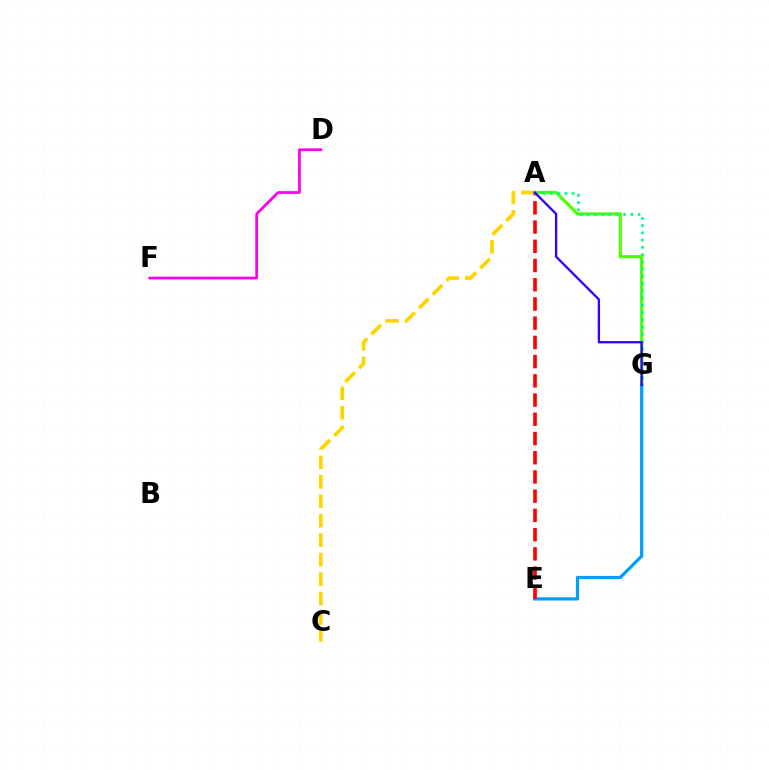{('A', 'G'): [{'color': '#4fff00', 'line_style': 'solid', 'thickness': 2.29}, {'color': '#00ff86', 'line_style': 'dotted', 'thickness': 1.97}, {'color': '#3700ff', 'line_style': 'solid', 'thickness': 1.68}], ('E', 'G'): [{'color': '#009eff', 'line_style': 'solid', 'thickness': 2.32}], ('A', 'E'): [{'color': '#ff0000', 'line_style': 'dashed', 'thickness': 2.61}], ('A', 'C'): [{'color': '#ffd500', 'line_style': 'dashed', 'thickness': 2.64}], ('D', 'F'): [{'color': '#ff00ed', 'line_style': 'solid', 'thickness': 1.98}]}